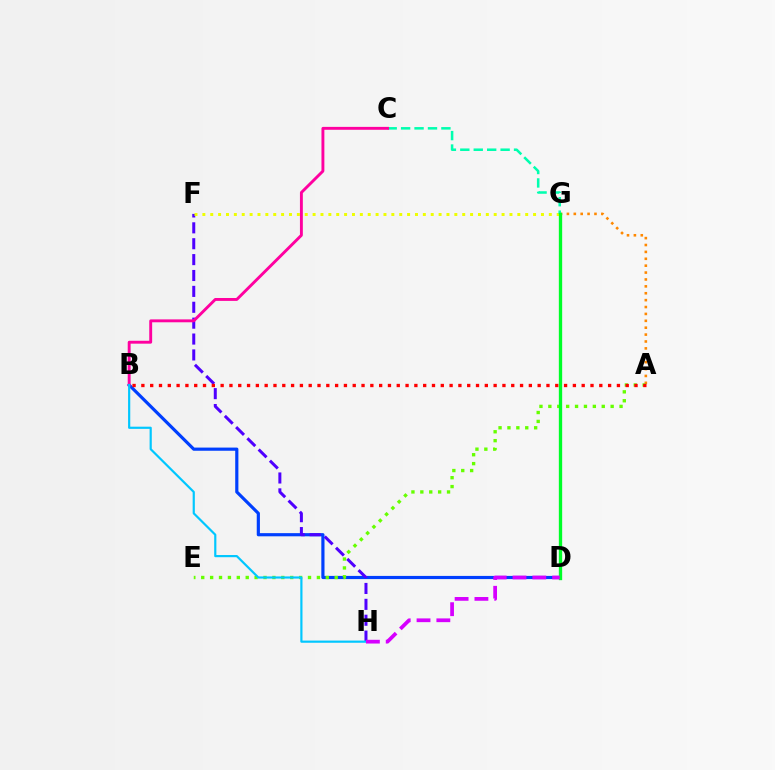{('A', 'G'): [{'color': '#ff8800', 'line_style': 'dotted', 'thickness': 1.87}], ('B', 'D'): [{'color': '#003fff', 'line_style': 'solid', 'thickness': 2.28}], ('A', 'E'): [{'color': '#66ff00', 'line_style': 'dotted', 'thickness': 2.42}], ('F', 'H'): [{'color': '#4f00ff', 'line_style': 'dashed', 'thickness': 2.16}], ('F', 'G'): [{'color': '#eeff00', 'line_style': 'dotted', 'thickness': 2.14}], ('C', 'G'): [{'color': '#00ffaf', 'line_style': 'dashed', 'thickness': 1.82}], ('B', 'C'): [{'color': '#ff00a0', 'line_style': 'solid', 'thickness': 2.09}], ('A', 'B'): [{'color': '#ff0000', 'line_style': 'dotted', 'thickness': 2.39}], ('D', 'G'): [{'color': '#00ff27', 'line_style': 'solid', 'thickness': 2.4}], ('B', 'H'): [{'color': '#00c7ff', 'line_style': 'solid', 'thickness': 1.57}], ('D', 'H'): [{'color': '#d600ff', 'line_style': 'dashed', 'thickness': 2.69}]}